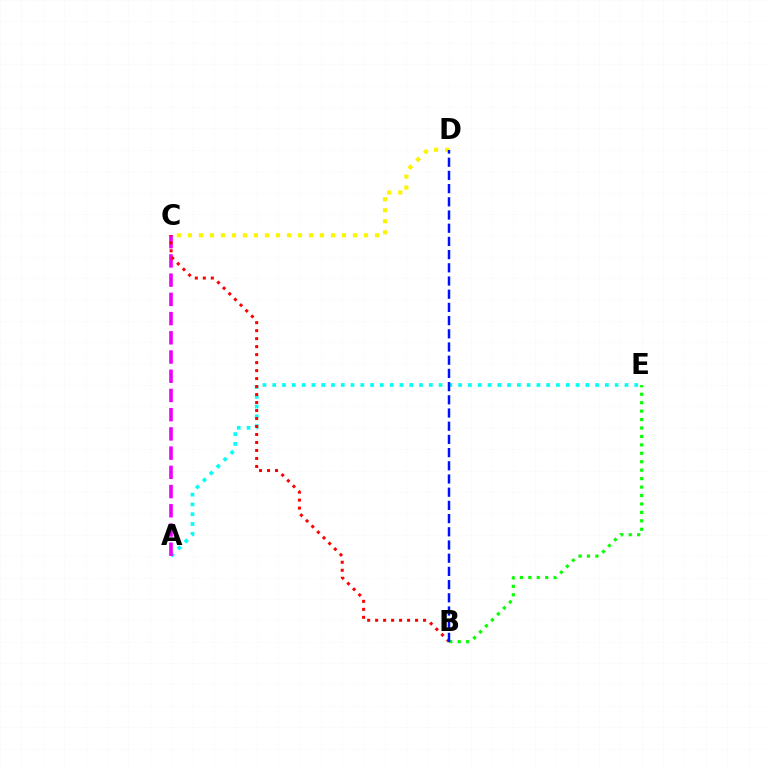{('A', 'E'): [{'color': '#00fff6', 'line_style': 'dotted', 'thickness': 2.66}], ('A', 'C'): [{'color': '#ee00ff', 'line_style': 'dashed', 'thickness': 2.61}], ('B', 'C'): [{'color': '#ff0000', 'line_style': 'dotted', 'thickness': 2.17}], ('C', 'D'): [{'color': '#fcf500', 'line_style': 'dotted', 'thickness': 2.99}], ('B', 'E'): [{'color': '#08ff00', 'line_style': 'dotted', 'thickness': 2.29}], ('B', 'D'): [{'color': '#0010ff', 'line_style': 'dashed', 'thickness': 1.79}]}